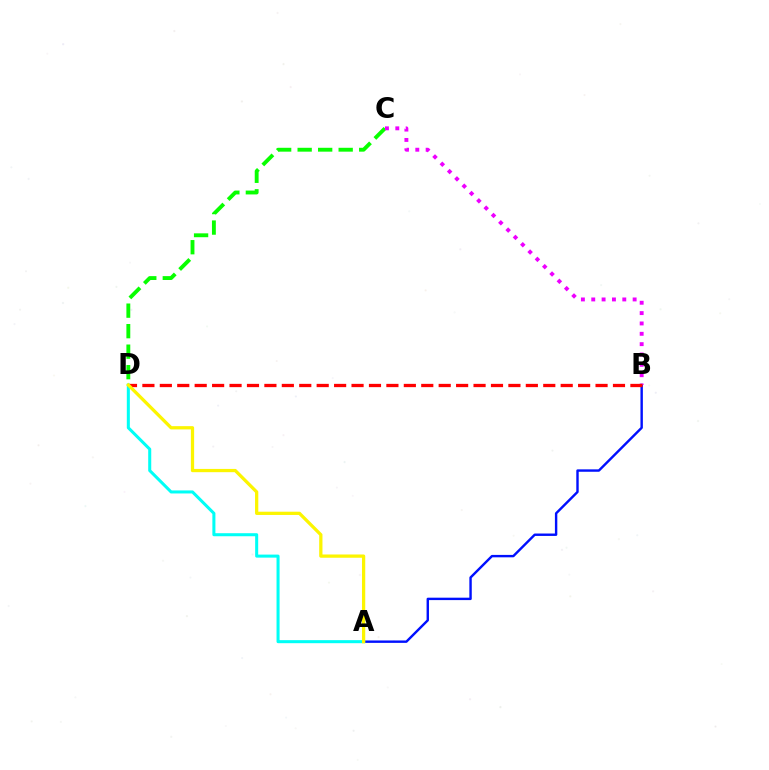{('C', 'D'): [{'color': '#08ff00', 'line_style': 'dashed', 'thickness': 2.79}], ('A', 'B'): [{'color': '#0010ff', 'line_style': 'solid', 'thickness': 1.73}], ('B', 'C'): [{'color': '#ee00ff', 'line_style': 'dotted', 'thickness': 2.81}], ('B', 'D'): [{'color': '#ff0000', 'line_style': 'dashed', 'thickness': 2.37}], ('A', 'D'): [{'color': '#00fff6', 'line_style': 'solid', 'thickness': 2.19}, {'color': '#fcf500', 'line_style': 'solid', 'thickness': 2.35}]}